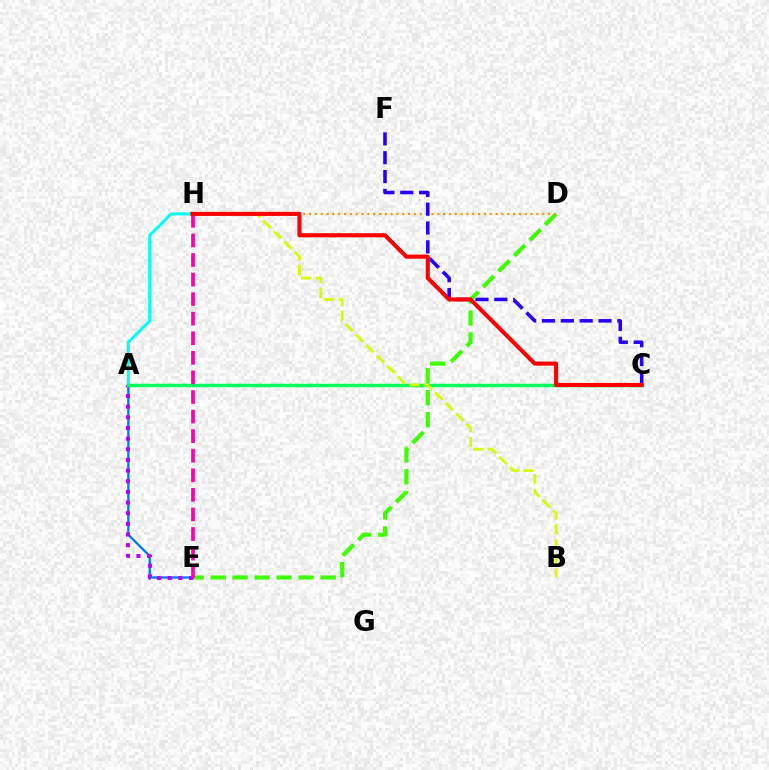{('D', 'E'): [{'color': '#3dff00', 'line_style': 'dashed', 'thickness': 2.99}], ('D', 'H'): [{'color': '#ff9400', 'line_style': 'dotted', 'thickness': 1.58}], ('A', 'E'): [{'color': '#0074ff', 'line_style': 'solid', 'thickness': 1.65}, {'color': '#b900ff', 'line_style': 'dotted', 'thickness': 2.89}], ('A', 'H'): [{'color': '#00fff6', 'line_style': 'solid', 'thickness': 2.17}], ('A', 'C'): [{'color': '#00ff5c', 'line_style': 'solid', 'thickness': 2.49}], ('E', 'H'): [{'color': '#ff00ac', 'line_style': 'dashed', 'thickness': 2.66}], ('B', 'H'): [{'color': '#d1ff00', 'line_style': 'dashed', 'thickness': 2.01}], ('C', 'F'): [{'color': '#2500ff', 'line_style': 'dashed', 'thickness': 2.56}], ('C', 'H'): [{'color': '#ff0000', 'line_style': 'solid', 'thickness': 2.96}]}